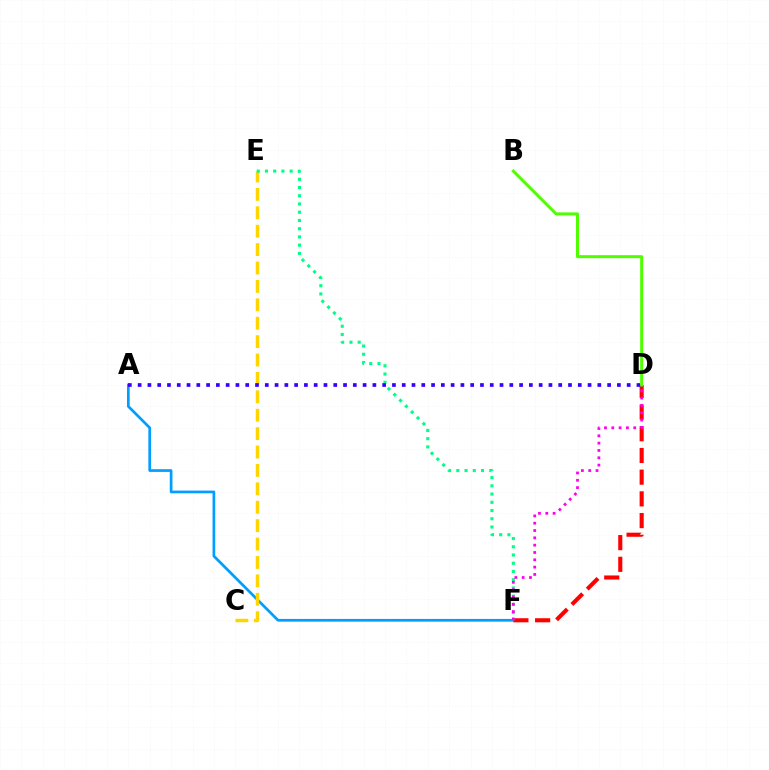{('A', 'F'): [{'color': '#009eff', 'line_style': 'solid', 'thickness': 1.95}], ('D', 'F'): [{'color': '#ff0000', 'line_style': 'dashed', 'thickness': 2.95}, {'color': '#ff00ed', 'line_style': 'dotted', 'thickness': 1.99}], ('C', 'E'): [{'color': '#ffd500', 'line_style': 'dashed', 'thickness': 2.5}], ('E', 'F'): [{'color': '#00ff86', 'line_style': 'dotted', 'thickness': 2.24}], ('A', 'D'): [{'color': '#3700ff', 'line_style': 'dotted', 'thickness': 2.66}], ('B', 'D'): [{'color': '#4fff00', 'line_style': 'solid', 'thickness': 2.17}]}